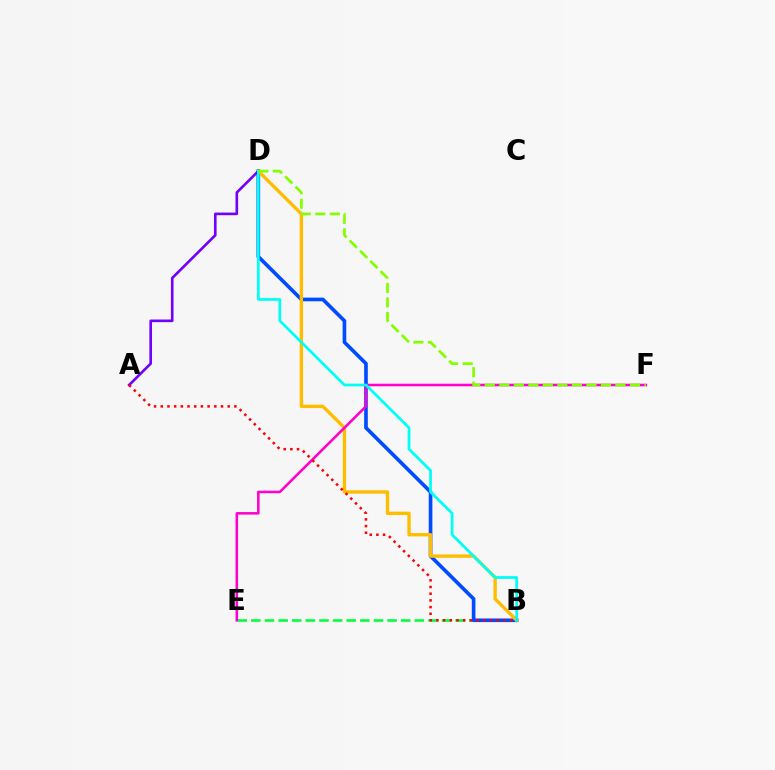{('B', 'E'): [{'color': '#00ff39', 'line_style': 'dashed', 'thickness': 1.85}], ('B', 'D'): [{'color': '#004bff', 'line_style': 'solid', 'thickness': 2.62}, {'color': '#ffbd00', 'line_style': 'solid', 'thickness': 2.42}, {'color': '#00fff6', 'line_style': 'solid', 'thickness': 1.97}], ('E', 'F'): [{'color': '#ff00cf', 'line_style': 'solid', 'thickness': 1.84}], ('A', 'D'): [{'color': '#7200ff', 'line_style': 'solid', 'thickness': 1.9}], ('D', 'F'): [{'color': '#84ff00', 'line_style': 'dashed', 'thickness': 1.97}], ('A', 'B'): [{'color': '#ff0000', 'line_style': 'dotted', 'thickness': 1.82}]}